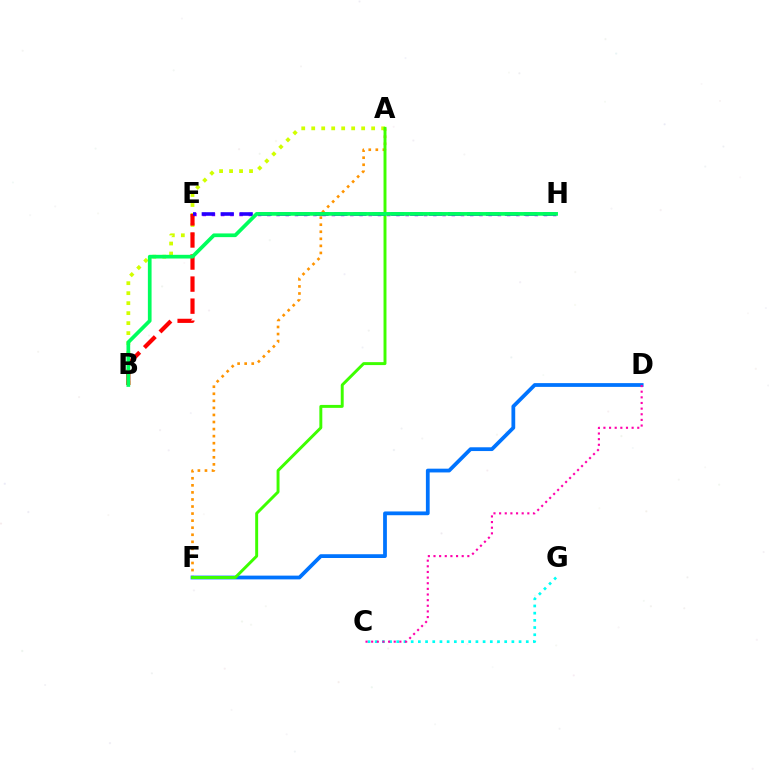{('A', 'F'): [{'color': '#ff9400', 'line_style': 'dotted', 'thickness': 1.92}, {'color': '#3dff00', 'line_style': 'solid', 'thickness': 2.12}], ('C', 'G'): [{'color': '#00fff6', 'line_style': 'dotted', 'thickness': 1.95}], ('D', 'F'): [{'color': '#0074ff', 'line_style': 'solid', 'thickness': 2.71}], ('C', 'D'): [{'color': '#ff00ac', 'line_style': 'dotted', 'thickness': 1.53}], ('A', 'B'): [{'color': '#d1ff00', 'line_style': 'dotted', 'thickness': 2.71}], ('E', 'H'): [{'color': '#b900ff', 'line_style': 'dotted', 'thickness': 2.51}, {'color': '#2500ff', 'line_style': 'dashed', 'thickness': 2.57}], ('B', 'E'): [{'color': '#ff0000', 'line_style': 'dashed', 'thickness': 3.0}], ('B', 'H'): [{'color': '#00ff5c', 'line_style': 'solid', 'thickness': 2.66}]}